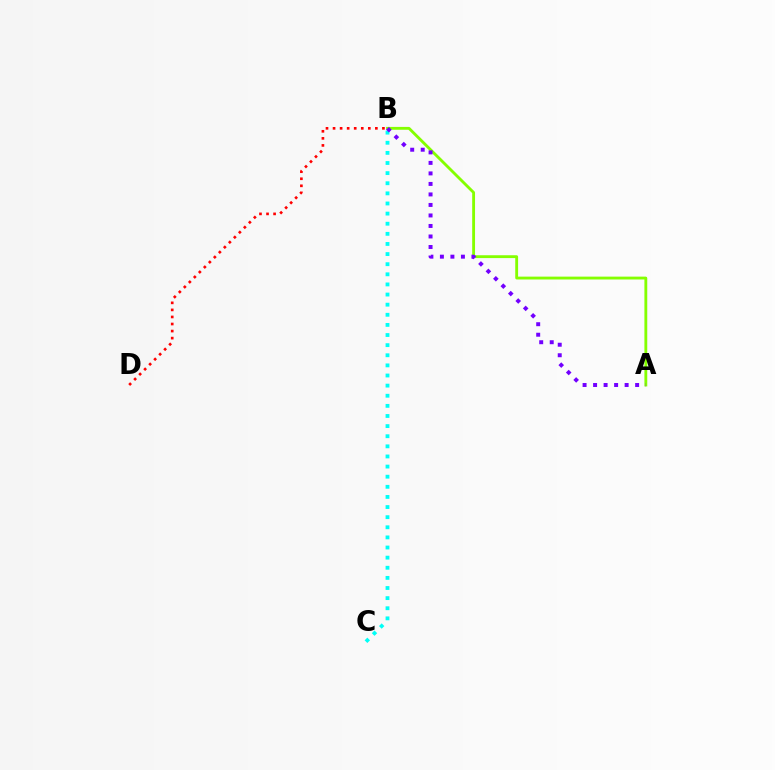{('A', 'B'): [{'color': '#84ff00', 'line_style': 'solid', 'thickness': 2.05}, {'color': '#7200ff', 'line_style': 'dotted', 'thickness': 2.86}], ('B', 'D'): [{'color': '#ff0000', 'line_style': 'dotted', 'thickness': 1.92}], ('B', 'C'): [{'color': '#00fff6', 'line_style': 'dotted', 'thickness': 2.75}]}